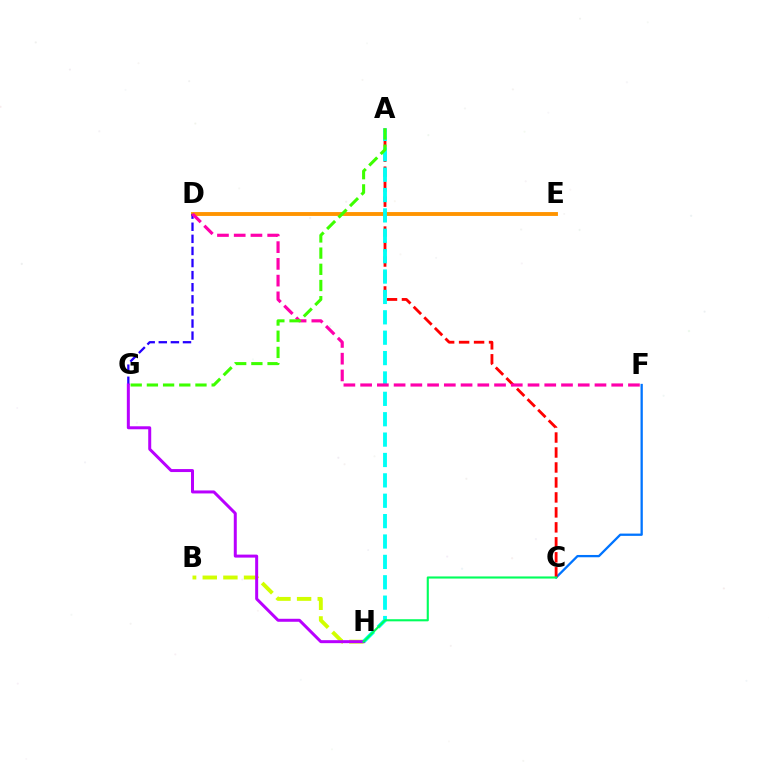{('D', 'E'): [{'color': '#ff9400', 'line_style': 'solid', 'thickness': 2.79}], ('C', 'F'): [{'color': '#0074ff', 'line_style': 'solid', 'thickness': 1.65}], ('D', 'G'): [{'color': '#2500ff', 'line_style': 'dashed', 'thickness': 1.64}], ('A', 'C'): [{'color': '#ff0000', 'line_style': 'dashed', 'thickness': 2.03}], ('B', 'H'): [{'color': '#d1ff00', 'line_style': 'dashed', 'thickness': 2.8}], ('A', 'H'): [{'color': '#00fff6', 'line_style': 'dashed', 'thickness': 2.77}], ('D', 'F'): [{'color': '#ff00ac', 'line_style': 'dashed', 'thickness': 2.27}], ('A', 'G'): [{'color': '#3dff00', 'line_style': 'dashed', 'thickness': 2.2}], ('G', 'H'): [{'color': '#b900ff', 'line_style': 'solid', 'thickness': 2.15}], ('C', 'H'): [{'color': '#00ff5c', 'line_style': 'solid', 'thickness': 1.52}]}